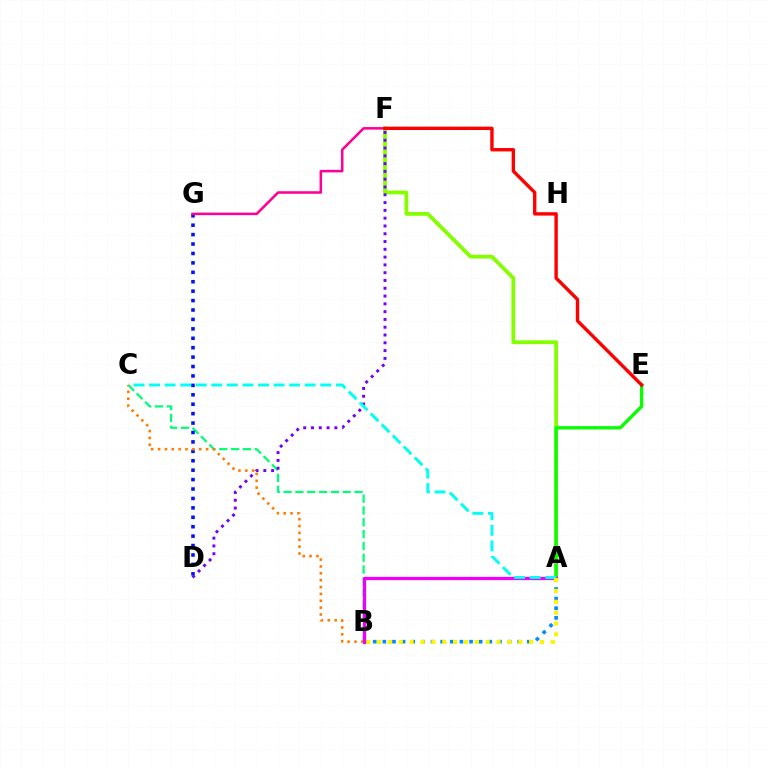{('A', 'F'): [{'color': '#84ff00', 'line_style': 'solid', 'thickness': 2.72}], ('A', 'B'): [{'color': '#008cff', 'line_style': 'dotted', 'thickness': 2.62}, {'color': '#ee00ff', 'line_style': 'solid', 'thickness': 2.35}, {'color': '#fcf500', 'line_style': 'dotted', 'thickness': 2.95}], ('B', 'C'): [{'color': '#00ff74', 'line_style': 'dashed', 'thickness': 1.61}, {'color': '#ff7c00', 'line_style': 'dotted', 'thickness': 1.87}], ('D', 'G'): [{'color': '#0010ff', 'line_style': 'dotted', 'thickness': 2.56}], ('A', 'E'): [{'color': '#08ff00', 'line_style': 'solid', 'thickness': 2.39}], ('D', 'F'): [{'color': '#7200ff', 'line_style': 'dotted', 'thickness': 2.12}], ('F', 'G'): [{'color': '#ff0094', 'line_style': 'solid', 'thickness': 1.83}], ('A', 'C'): [{'color': '#00fff6', 'line_style': 'dashed', 'thickness': 2.11}], ('E', 'F'): [{'color': '#ff0000', 'line_style': 'solid', 'thickness': 2.44}]}